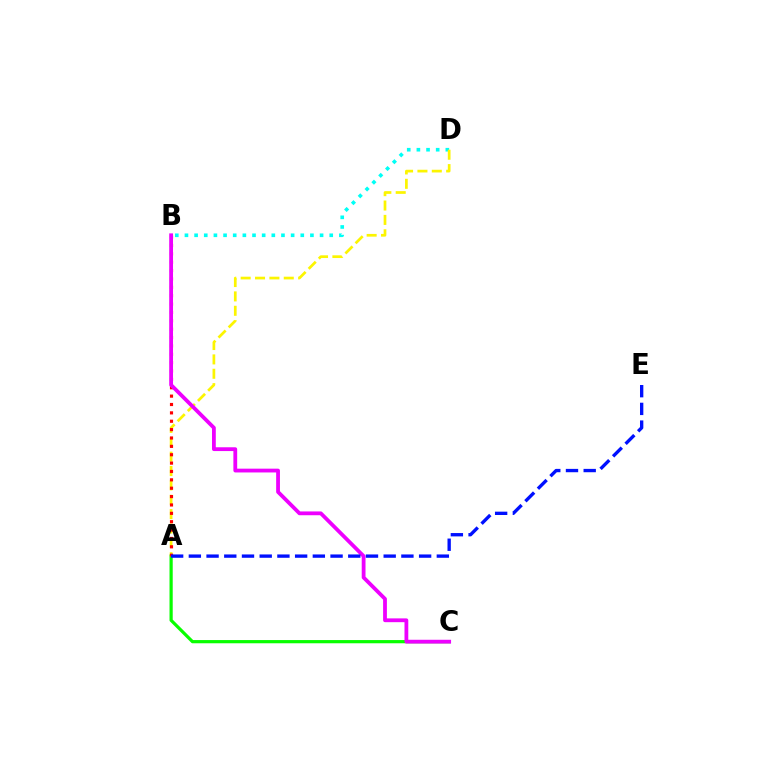{('B', 'D'): [{'color': '#00fff6', 'line_style': 'dotted', 'thickness': 2.62}], ('A', 'C'): [{'color': '#08ff00', 'line_style': 'solid', 'thickness': 2.31}], ('A', 'D'): [{'color': '#fcf500', 'line_style': 'dashed', 'thickness': 1.95}], ('A', 'B'): [{'color': '#ff0000', 'line_style': 'dotted', 'thickness': 2.27}], ('B', 'C'): [{'color': '#ee00ff', 'line_style': 'solid', 'thickness': 2.73}], ('A', 'E'): [{'color': '#0010ff', 'line_style': 'dashed', 'thickness': 2.41}]}